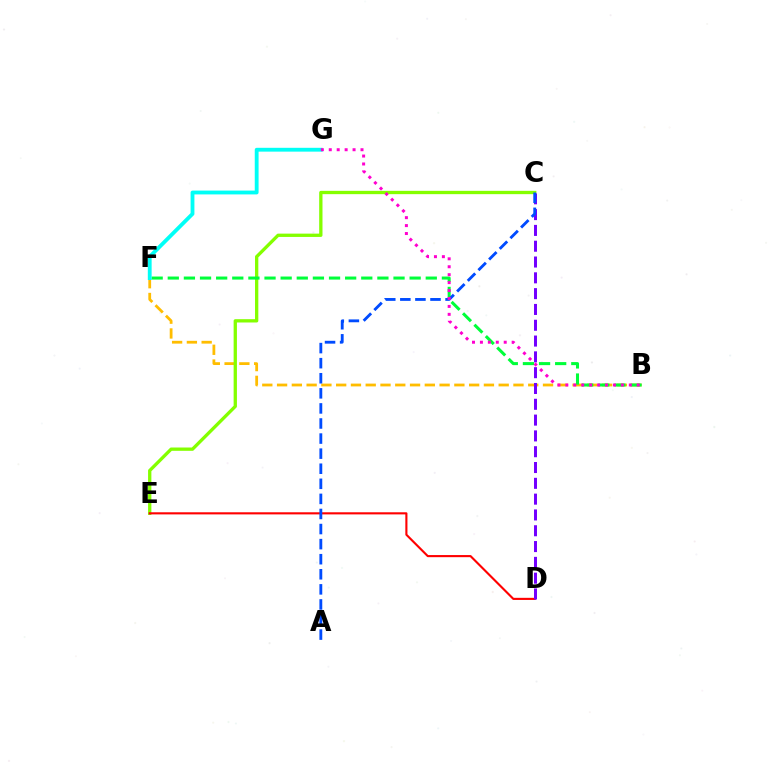{('B', 'F'): [{'color': '#ffbd00', 'line_style': 'dashed', 'thickness': 2.01}, {'color': '#00ff39', 'line_style': 'dashed', 'thickness': 2.19}], ('C', 'E'): [{'color': '#84ff00', 'line_style': 'solid', 'thickness': 2.38}], ('D', 'E'): [{'color': '#ff0000', 'line_style': 'solid', 'thickness': 1.53}], ('C', 'D'): [{'color': '#7200ff', 'line_style': 'dashed', 'thickness': 2.15}], ('A', 'C'): [{'color': '#004bff', 'line_style': 'dashed', 'thickness': 2.05}], ('F', 'G'): [{'color': '#00fff6', 'line_style': 'solid', 'thickness': 2.76}], ('B', 'G'): [{'color': '#ff00cf', 'line_style': 'dotted', 'thickness': 2.16}]}